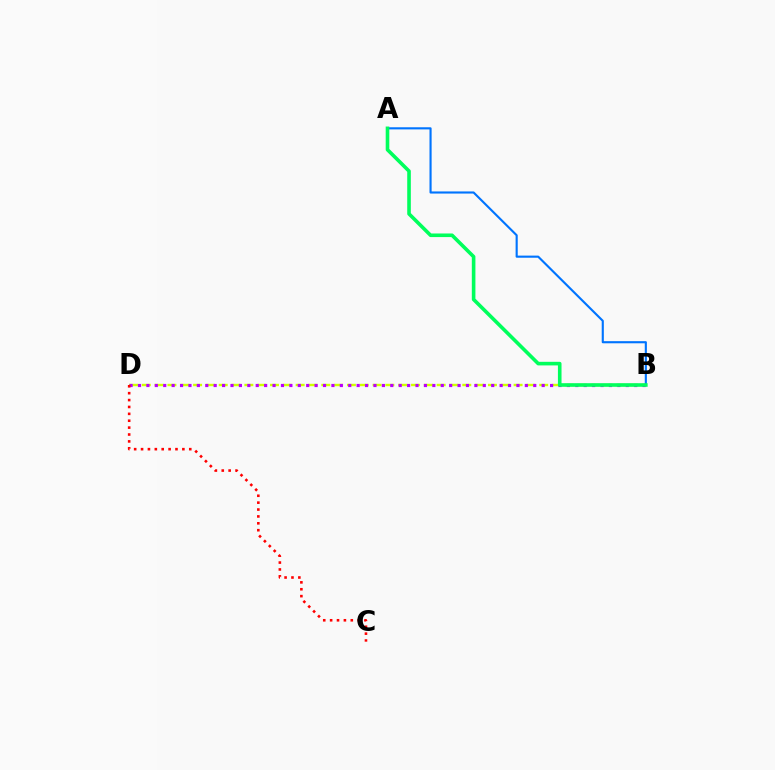{('B', 'D'): [{'color': '#d1ff00', 'line_style': 'dashed', 'thickness': 1.74}, {'color': '#b900ff', 'line_style': 'dotted', 'thickness': 2.28}], ('A', 'B'): [{'color': '#0074ff', 'line_style': 'solid', 'thickness': 1.53}, {'color': '#00ff5c', 'line_style': 'solid', 'thickness': 2.6}], ('C', 'D'): [{'color': '#ff0000', 'line_style': 'dotted', 'thickness': 1.87}]}